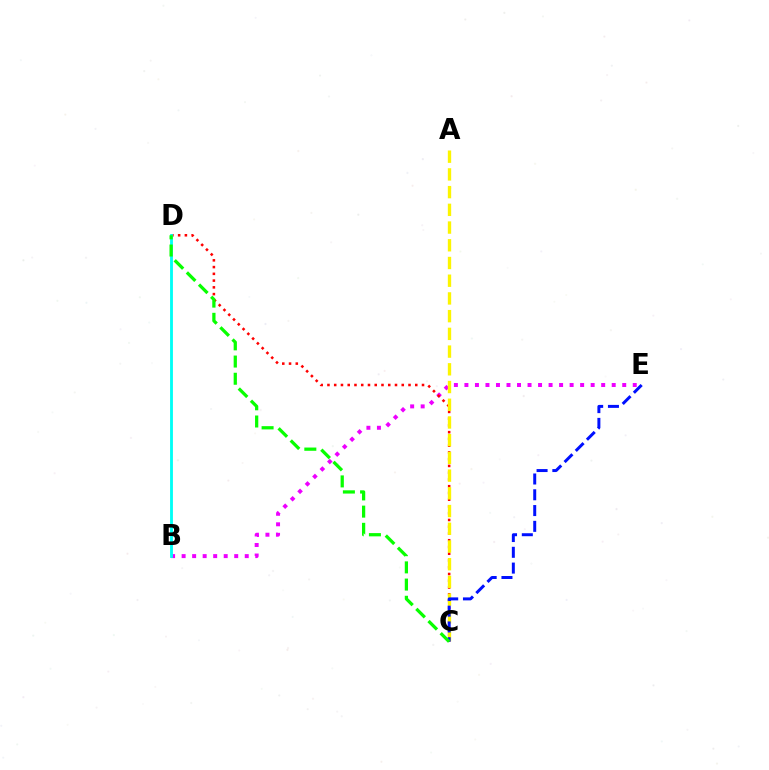{('B', 'E'): [{'color': '#ee00ff', 'line_style': 'dotted', 'thickness': 2.86}], ('C', 'D'): [{'color': '#ff0000', 'line_style': 'dotted', 'thickness': 1.84}, {'color': '#08ff00', 'line_style': 'dashed', 'thickness': 2.34}], ('A', 'C'): [{'color': '#fcf500', 'line_style': 'dashed', 'thickness': 2.41}], ('C', 'E'): [{'color': '#0010ff', 'line_style': 'dashed', 'thickness': 2.14}], ('B', 'D'): [{'color': '#00fff6', 'line_style': 'solid', 'thickness': 2.05}]}